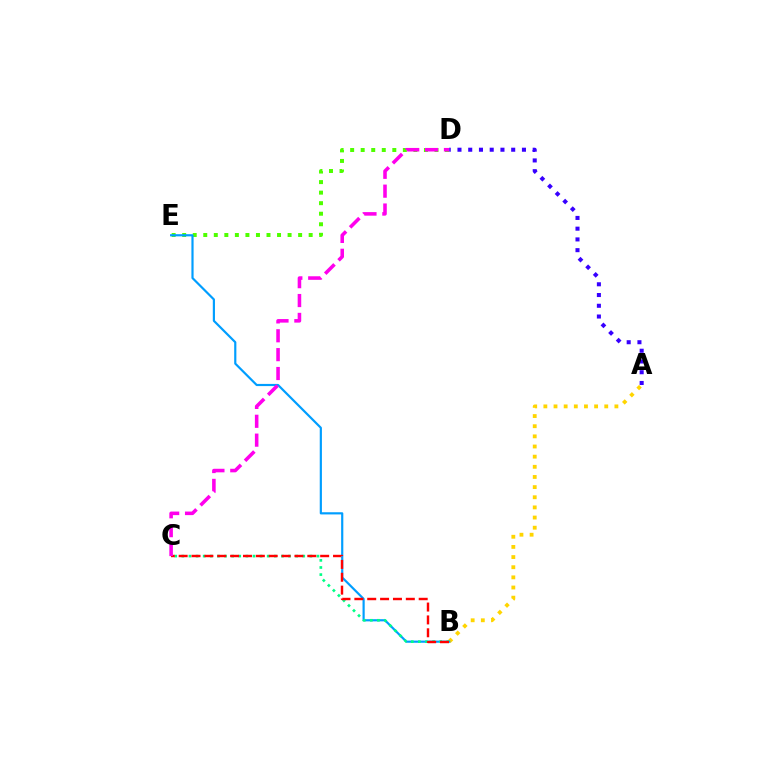{('A', 'D'): [{'color': '#3700ff', 'line_style': 'dotted', 'thickness': 2.92}], ('D', 'E'): [{'color': '#4fff00', 'line_style': 'dotted', 'thickness': 2.86}], ('A', 'B'): [{'color': '#ffd500', 'line_style': 'dotted', 'thickness': 2.76}], ('B', 'E'): [{'color': '#009eff', 'line_style': 'solid', 'thickness': 1.57}], ('B', 'C'): [{'color': '#00ff86', 'line_style': 'dotted', 'thickness': 1.93}, {'color': '#ff0000', 'line_style': 'dashed', 'thickness': 1.75}], ('C', 'D'): [{'color': '#ff00ed', 'line_style': 'dashed', 'thickness': 2.56}]}